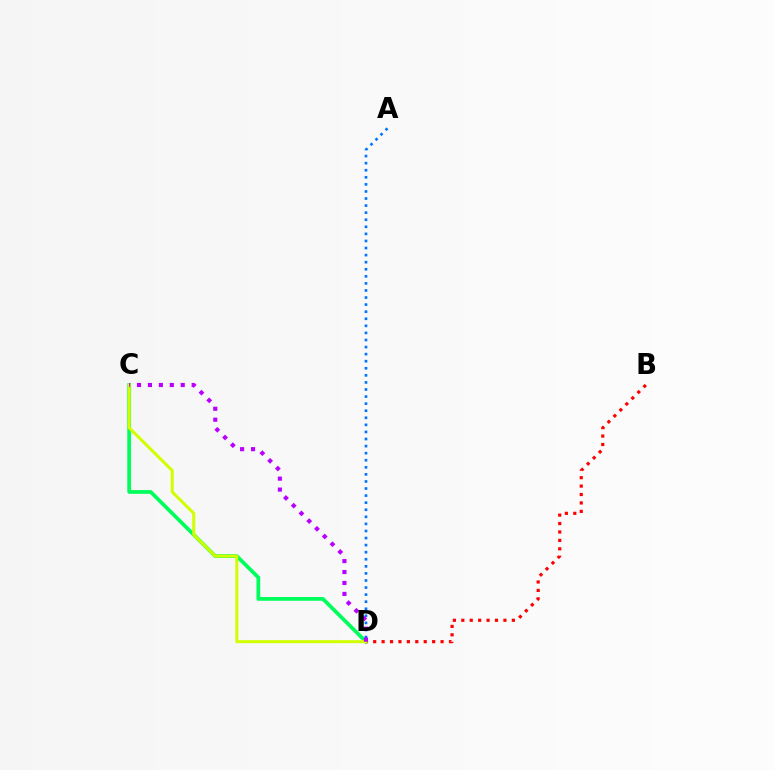{('C', 'D'): [{'color': '#00ff5c', 'line_style': 'solid', 'thickness': 2.7}, {'color': '#d1ff00', 'line_style': 'solid', 'thickness': 2.17}, {'color': '#b900ff', 'line_style': 'dotted', 'thickness': 2.97}], ('B', 'D'): [{'color': '#ff0000', 'line_style': 'dotted', 'thickness': 2.29}], ('A', 'D'): [{'color': '#0074ff', 'line_style': 'dotted', 'thickness': 1.92}]}